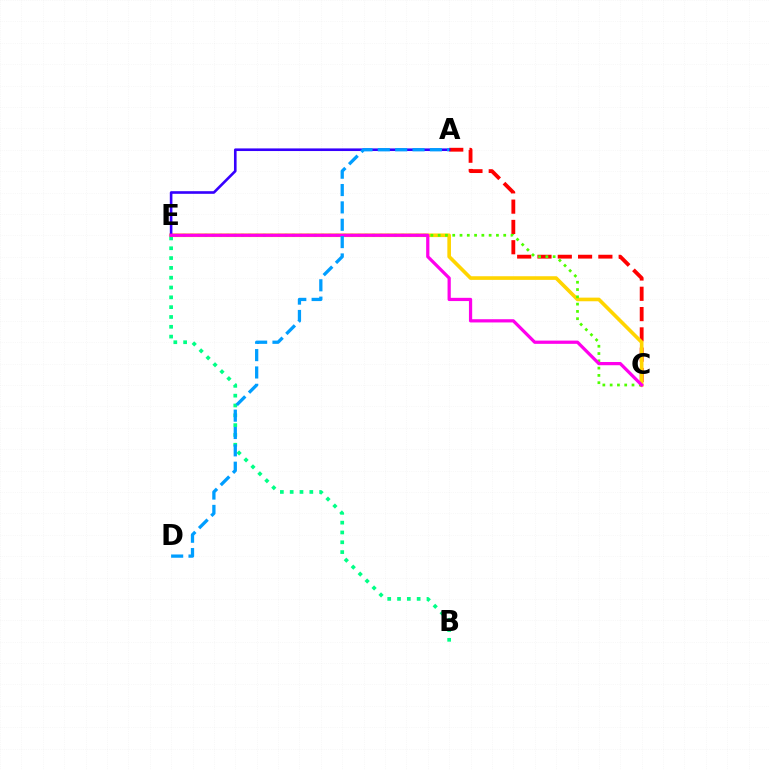{('A', 'C'): [{'color': '#ff0000', 'line_style': 'dashed', 'thickness': 2.76}], ('C', 'E'): [{'color': '#ffd500', 'line_style': 'solid', 'thickness': 2.62}, {'color': '#4fff00', 'line_style': 'dotted', 'thickness': 1.98}, {'color': '#ff00ed', 'line_style': 'solid', 'thickness': 2.33}], ('A', 'E'): [{'color': '#3700ff', 'line_style': 'solid', 'thickness': 1.89}], ('B', 'E'): [{'color': '#00ff86', 'line_style': 'dotted', 'thickness': 2.67}], ('A', 'D'): [{'color': '#009eff', 'line_style': 'dashed', 'thickness': 2.36}]}